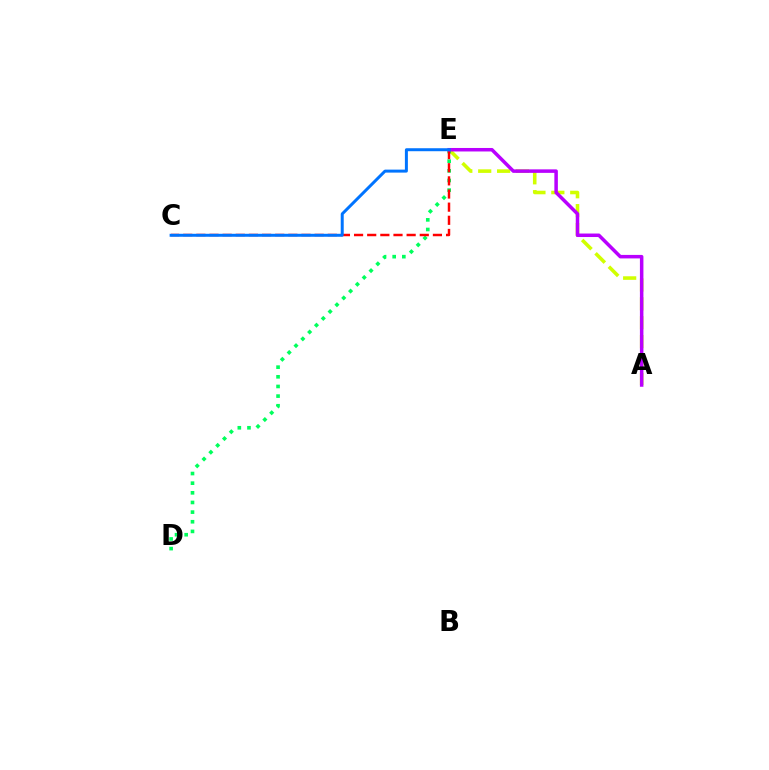{('A', 'E'): [{'color': '#d1ff00', 'line_style': 'dashed', 'thickness': 2.57}, {'color': '#b900ff', 'line_style': 'solid', 'thickness': 2.52}], ('D', 'E'): [{'color': '#00ff5c', 'line_style': 'dotted', 'thickness': 2.62}], ('C', 'E'): [{'color': '#ff0000', 'line_style': 'dashed', 'thickness': 1.79}, {'color': '#0074ff', 'line_style': 'solid', 'thickness': 2.15}]}